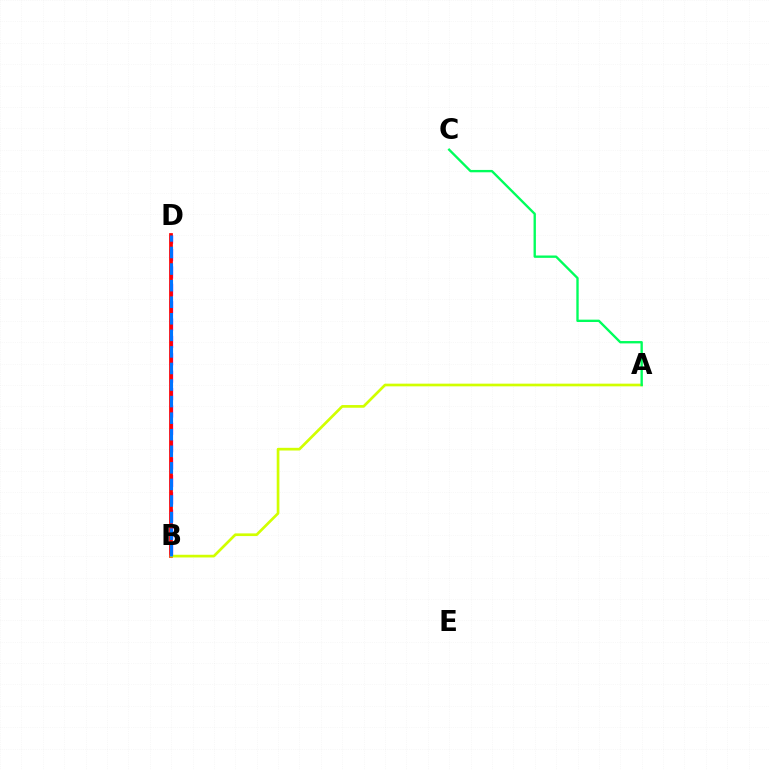{('B', 'D'): [{'color': '#b900ff', 'line_style': 'dashed', 'thickness': 2.36}, {'color': '#ff0000', 'line_style': 'solid', 'thickness': 2.69}, {'color': '#0074ff', 'line_style': 'dashed', 'thickness': 2.25}], ('A', 'B'): [{'color': '#d1ff00', 'line_style': 'solid', 'thickness': 1.94}], ('A', 'C'): [{'color': '#00ff5c', 'line_style': 'solid', 'thickness': 1.7}]}